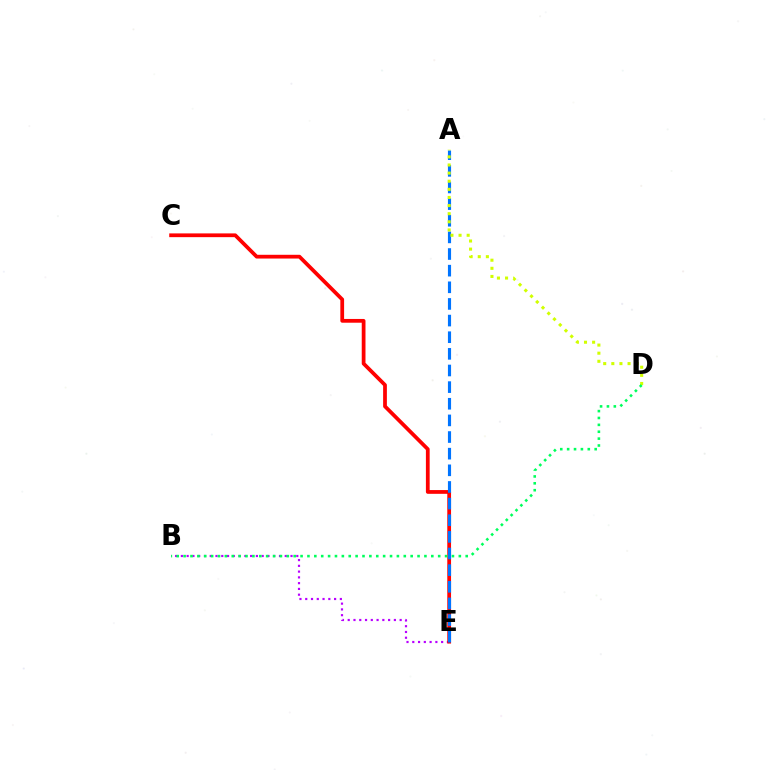{('B', 'E'): [{'color': '#b900ff', 'line_style': 'dotted', 'thickness': 1.57}], ('C', 'E'): [{'color': '#ff0000', 'line_style': 'solid', 'thickness': 2.71}], ('A', 'E'): [{'color': '#0074ff', 'line_style': 'dashed', 'thickness': 2.26}], ('A', 'D'): [{'color': '#d1ff00', 'line_style': 'dotted', 'thickness': 2.21}], ('B', 'D'): [{'color': '#00ff5c', 'line_style': 'dotted', 'thickness': 1.87}]}